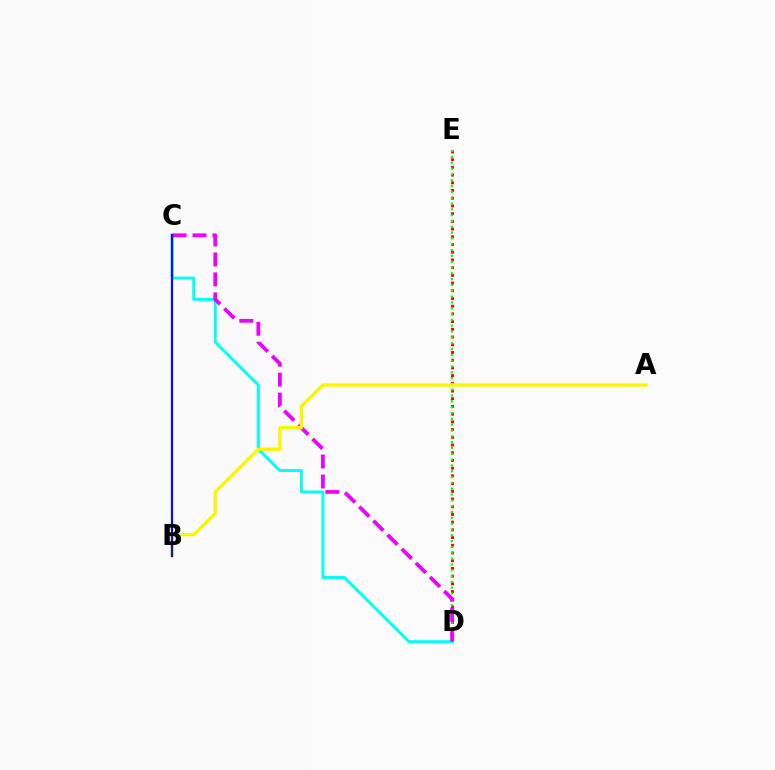{('C', 'D'): [{'color': '#00fff6', 'line_style': 'solid', 'thickness': 2.11}, {'color': '#ee00ff', 'line_style': 'dashed', 'thickness': 2.71}], ('D', 'E'): [{'color': '#ff0000', 'line_style': 'dotted', 'thickness': 2.1}, {'color': '#08ff00', 'line_style': 'dotted', 'thickness': 1.58}], ('A', 'B'): [{'color': '#fcf500', 'line_style': 'solid', 'thickness': 2.39}], ('B', 'C'): [{'color': '#0010ff', 'line_style': 'solid', 'thickness': 1.61}]}